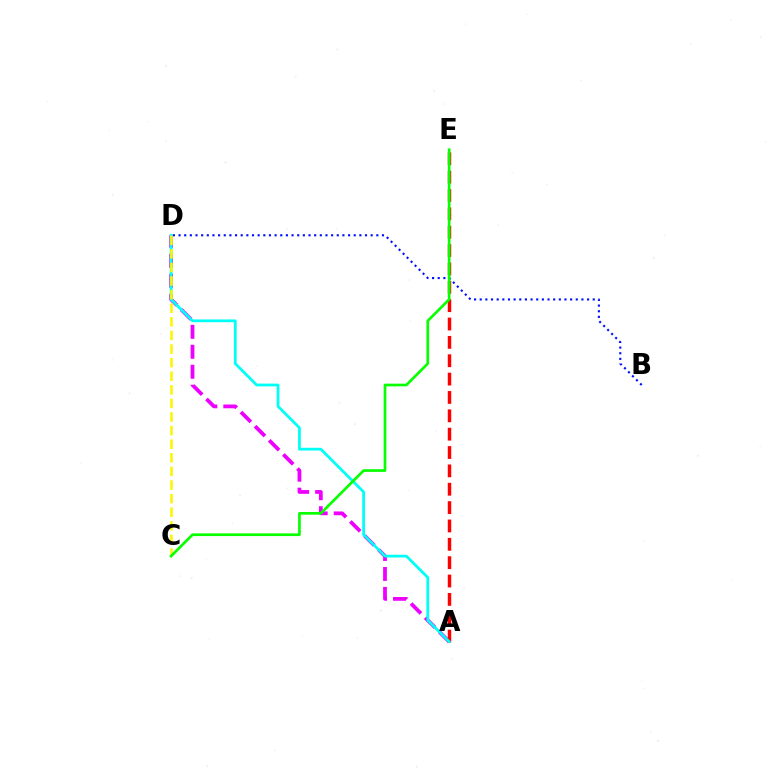{('A', 'D'): [{'color': '#ee00ff', 'line_style': 'dashed', 'thickness': 2.71}, {'color': '#00fff6', 'line_style': 'solid', 'thickness': 1.99}], ('A', 'E'): [{'color': '#ff0000', 'line_style': 'dashed', 'thickness': 2.49}], ('B', 'D'): [{'color': '#0010ff', 'line_style': 'dotted', 'thickness': 1.54}], ('C', 'D'): [{'color': '#fcf500', 'line_style': 'dashed', 'thickness': 1.85}], ('C', 'E'): [{'color': '#08ff00', 'line_style': 'solid', 'thickness': 1.94}]}